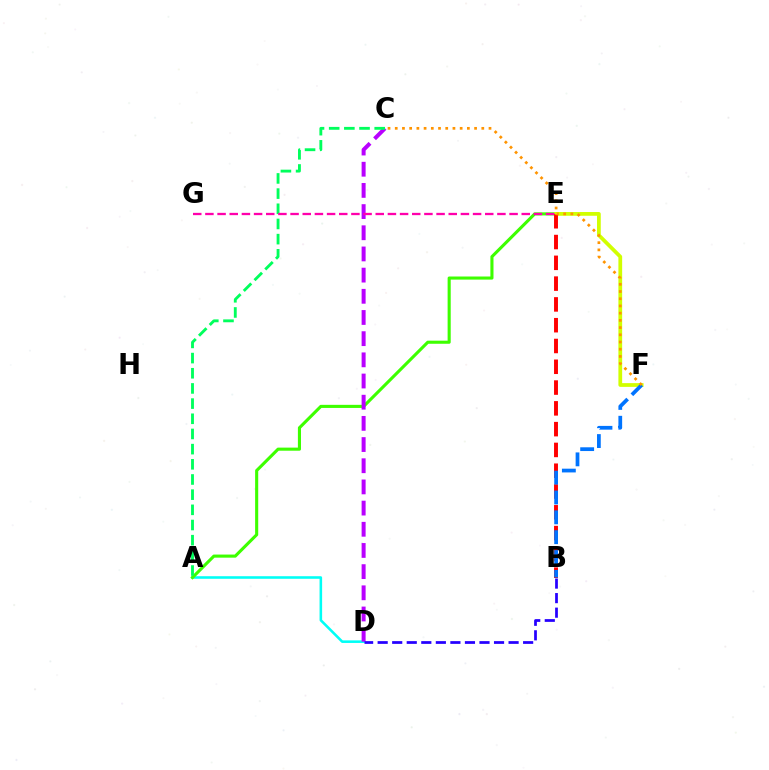{('A', 'D'): [{'color': '#00fff6', 'line_style': 'solid', 'thickness': 1.85}], ('A', 'E'): [{'color': '#3dff00', 'line_style': 'solid', 'thickness': 2.23}], ('E', 'F'): [{'color': '#d1ff00', 'line_style': 'solid', 'thickness': 2.7}], ('C', 'D'): [{'color': '#b900ff', 'line_style': 'dashed', 'thickness': 2.88}], ('B', 'E'): [{'color': '#ff0000', 'line_style': 'dashed', 'thickness': 2.82}], ('A', 'C'): [{'color': '#00ff5c', 'line_style': 'dashed', 'thickness': 2.06}], ('E', 'G'): [{'color': '#ff00ac', 'line_style': 'dashed', 'thickness': 1.65}], ('B', 'F'): [{'color': '#0074ff', 'line_style': 'dashed', 'thickness': 2.7}], ('B', 'D'): [{'color': '#2500ff', 'line_style': 'dashed', 'thickness': 1.98}], ('C', 'F'): [{'color': '#ff9400', 'line_style': 'dotted', 'thickness': 1.96}]}